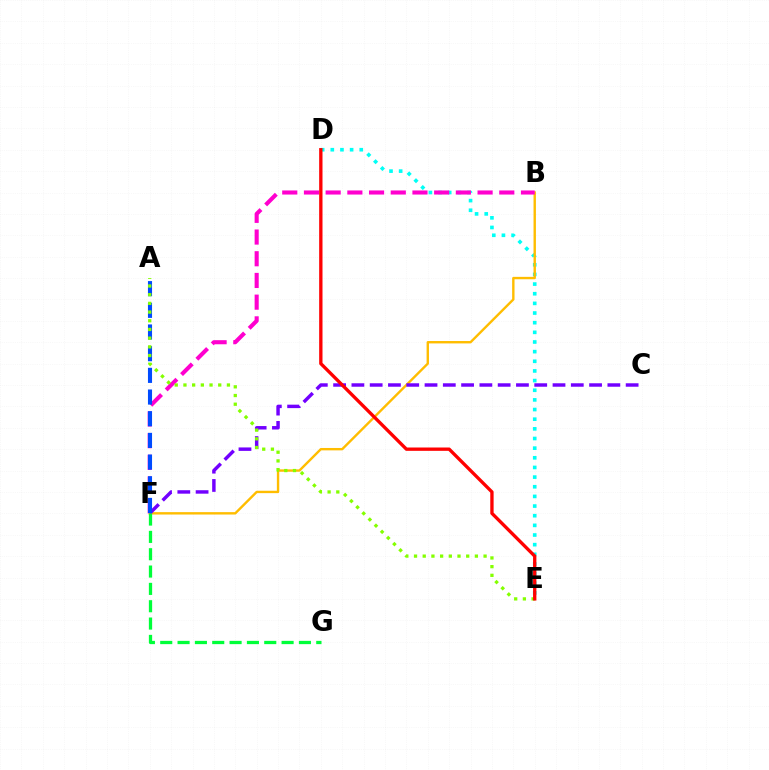{('D', 'E'): [{'color': '#00fff6', 'line_style': 'dotted', 'thickness': 2.62}, {'color': '#ff0000', 'line_style': 'solid', 'thickness': 2.4}], ('B', 'F'): [{'color': '#ffbd00', 'line_style': 'solid', 'thickness': 1.72}, {'color': '#ff00cf', 'line_style': 'dashed', 'thickness': 2.95}], ('C', 'F'): [{'color': '#7200ff', 'line_style': 'dashed', 'thickness': 2.48}], ('A', 'F'): [{'color': '#004bff', 'line_style': 'dashed', 'thickness': 2.95}], ('F', 'G'): [{'color': '#00ff39', 'line_style': 'dashed', 'thickness': 2.36}], ('A', 'E'): [{'color': '#84ff00', 'line_style': 'dotted', 'thickness': 2.36}]}